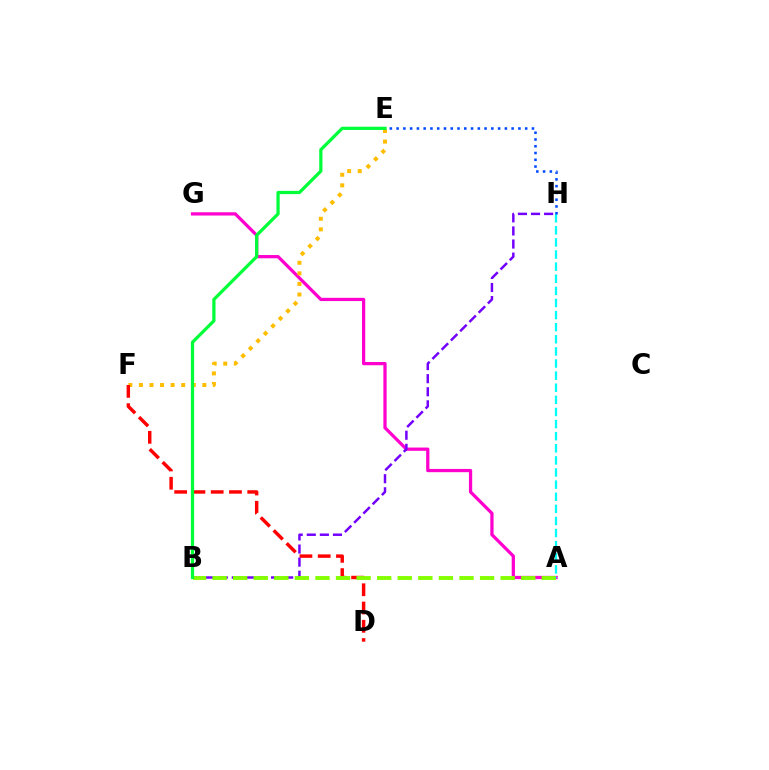{('A', 'G'): [{'color': '#ff00cf', 'line_style': 'solid', 'thickness': 2.34}], ('E', 'F'): [{'color': '#ffbd00', 'line_style': 'dotted', 'thickness': 2.87}], ('D', 'F'): [{'color': '#ff0000', 'line_style': 'dashed', 'thickness': 2.48}], ('B', 'H'): [{'color': '#7200ff', 'line_style': 'dashed', 'thickness': 1.78}], ('A', 'B'): [{'color': '#84ff00', 'line_style': 'dashed', 'thickness': 2.8}], ('A', 'H'): [{'color': '#00fff6', 'line_style': 'dashed', 'thickness': 1.64}], ('E', 'H'): [{'color': '#004bff', 'line_style': 'dotted', 'thickness': 1.84}], ('B', 'E'): [{'color': '#00ff39', 'line_style': 'solid', 'thickness': 2.33}]}